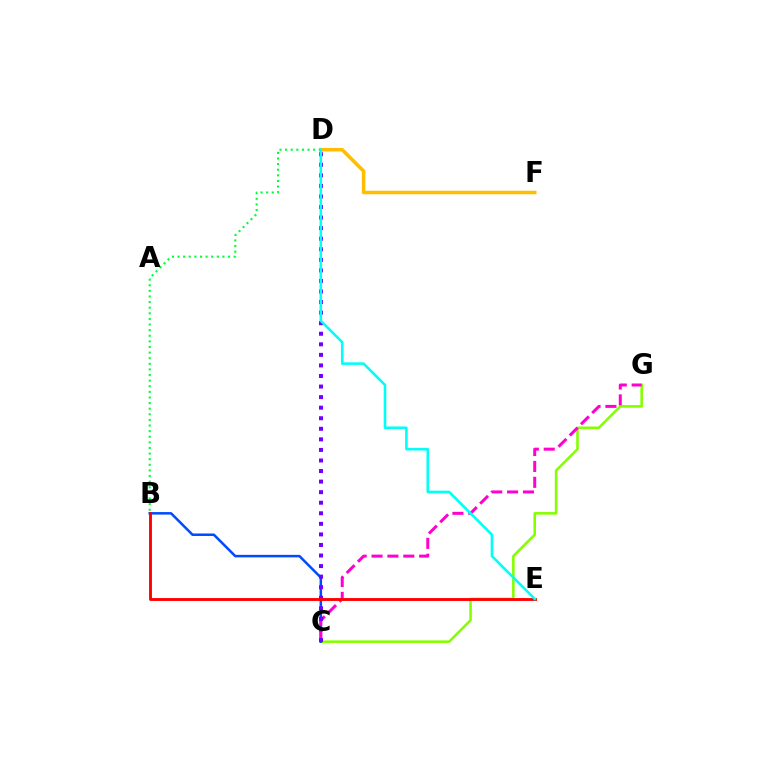{('D', 'F'): [{'color': '#ffbd00', 'line_style': 'solid', 'thickness': 2.54}], ('C', 'G'): [{'color': '#84ff00', 'line_style': 'solid', 'thickness': 1.86}, {'color': '#ff00cf', 'line_style': 'dashed', 'thickness': 2.16}], ('B', 'C'): [{'color': '#004bff', 'line_style': 'solid', 'thickness': 1.8}], ('C', 'D'): [{'color': '#7200ff', 'line_style': 'dotted', 'thickness': 2.87}], ('B', 'D'): [{'color': '#00ff39', 'line_style': 'dotted', 'thickness': 1.52}], ('B', 'E'): [{'color': '#ff0000', 'line_style': 'solid', 'thickness': 2.07}], ('D', 'E'): [{'color': '#00fff6', 'line_style': 'solid', 'thickness': 1.86}]}